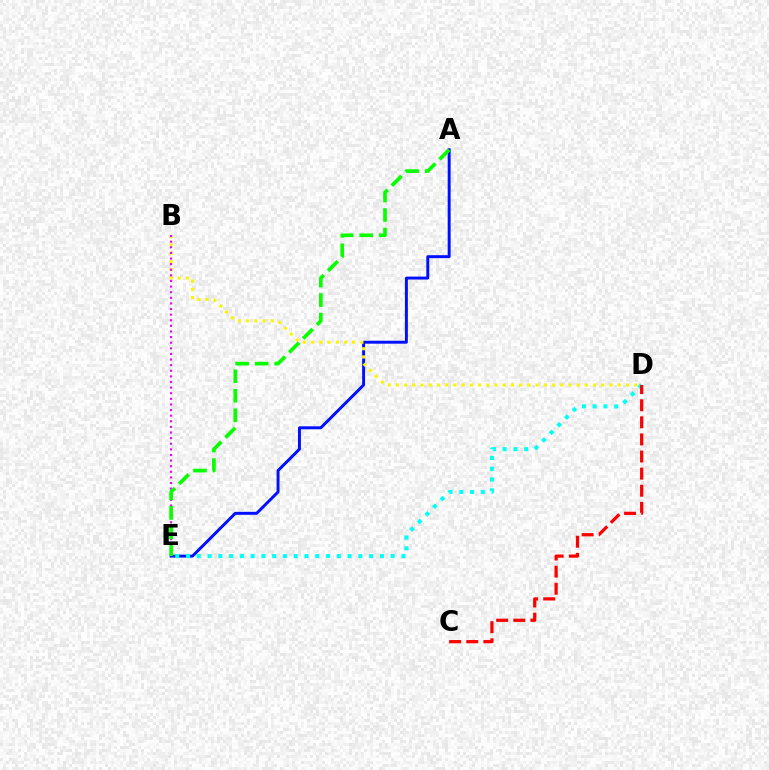{('A', 'E'): [{'color': '#0010ff', 'line_style': 'solid', 'thickness': 2.12}, {'color': '#08ff00', 'line_style': 'dashed', 'thickness': 2.65}], ('D', 'E'): [{'color': '#00fff6', 'line_style': 'dotted', 'thickness': 2.93}], ('C', 'D'): [{'color': '#ff0000', 'line_style': 'dashed', 'thickness': 2.32}], ('B', 'D'): [{'color': '#fcf500', 'line_style': 'dotted', 'thickness': 2.23}], ('B', 'E'): [{'color': '#ee00ff', 'line_style': 'dotted', 'thickness': 1.52}]}